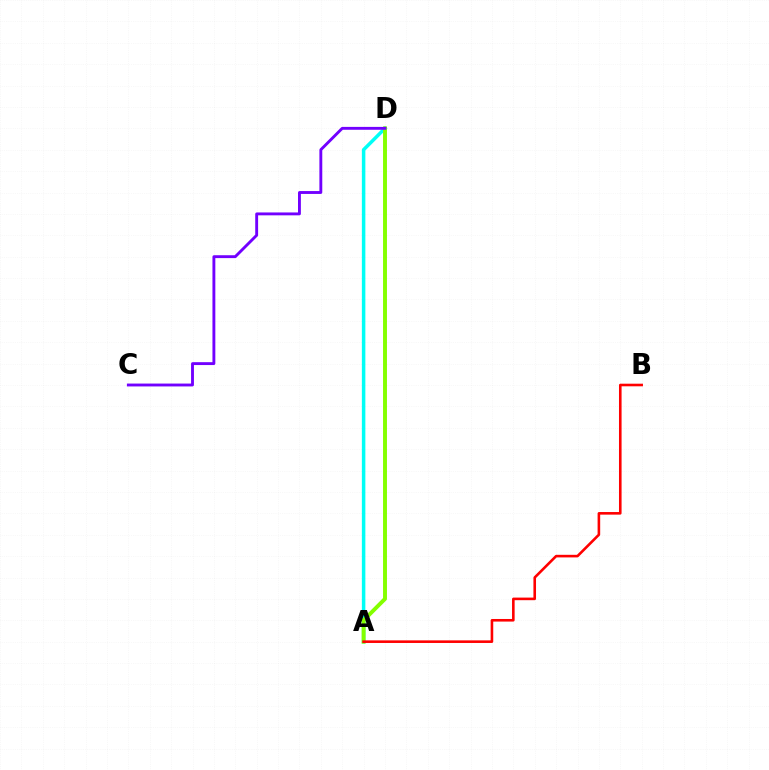{('A', 'D'): [{'color': '#00fff6', 'line_style': 'solid', 'thickness': 2.52}, {'color': '#84ff00', 'line_style': 'solid', 'thickness': 2.83}], ('C', 'D'): [{'color': '#7200ff', 'line_style': 'solid', 'thickness': 2.07}], ('A', 'B'): [{'color': '#ff0000', 'line_style': 'solid', 'thickness': 1.87}]}